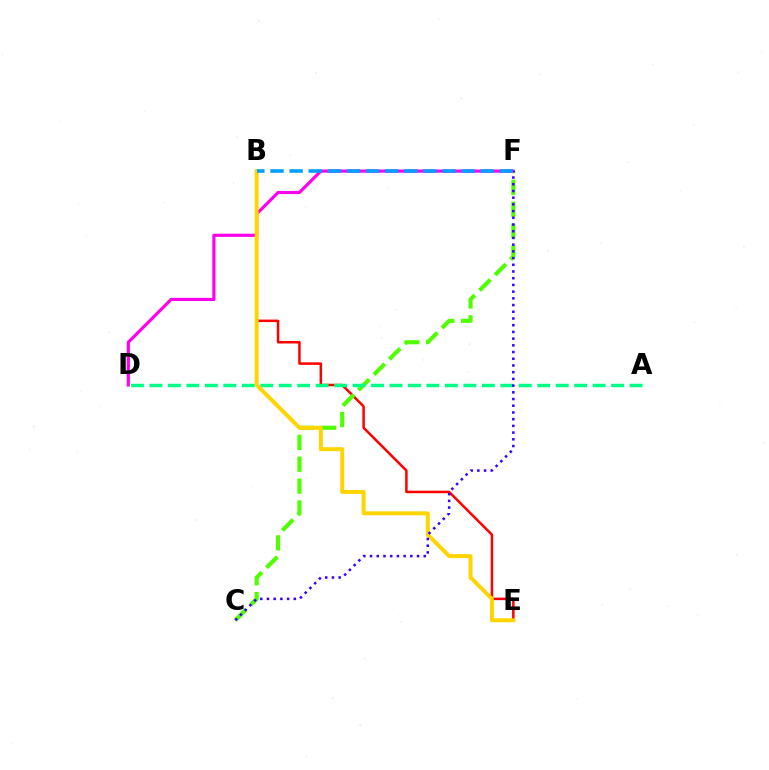{('B', 'E'): [{'color': '#ff0000', 'line_style': 'solid', 'thickness': 1.8}, {'color': '#ffd500', 'line_style': 'solid', 'thickness': 2.86}], ('C', 'F'): [{'color': '#4fff00', 'line_style': 'dashed', 'thickness': 2.97}, {'color': '#3700ff', 'line_style': 'dotted', 'thickness': 1.82}], ('D', 'F'): [{'color': '#ff00ed', 'line_style': 'solid', 'thickness': 2.28}], ('A', 'D'): [{'color': '#00ff86', 'line_style': 'dashed', 'thickness': 2.51}], ('B', 'F'): [{'color': '#009eff', 'line_style': 'dashed', 'thickness': 2.6}]}